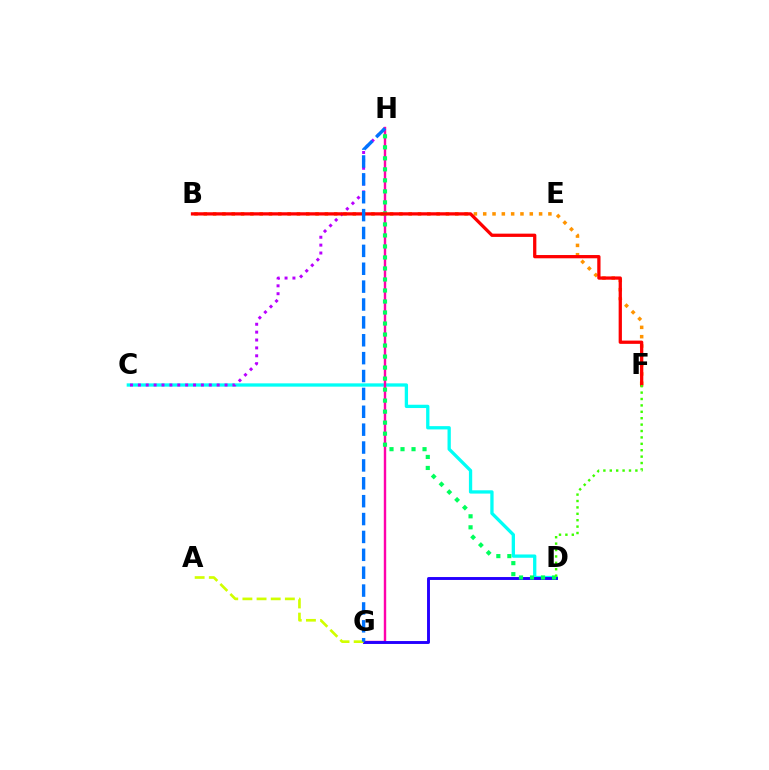{('C', 'D'): [{'color': '#00fff6', 'line_style': 'solid', 'thickness': 2.37}], ('G', 'H'): [{'color': '#ff00ac', 'line_style': 'solid', 'thickness': 1.74}, {'color': '#0074ff', 'line_style': 'dashed', 'thickness': 2.43}], ('D', 'G'): [{'color': '#2500ff', 'line_style': 'solid', 'thickness': 2.1}], ('B', 'F'): [{'color': '#ff9400', 'line_style': 'dotted', 'thickness': 2.53}, {'color': '#ff0000', 'line_style': 'solid', 'thickness': 2.35}], ('C', 'H'): [{'color': '#b900ff', 'line_style': 'dotted', 'thickness': 2.14}], ('D', 'H'): [{'color': '#00ff5c', 'line_style': 'dotted', 'thickness': 2.99}], ('A', 'G'): [{'color': '#d1ff00', 'line_style': 'dashed', 'thickness': 1.92}], ('D', 'F'): [{'color': '#3dff00', 'line_style': 'dotted', 'thickness': 1.74}]}